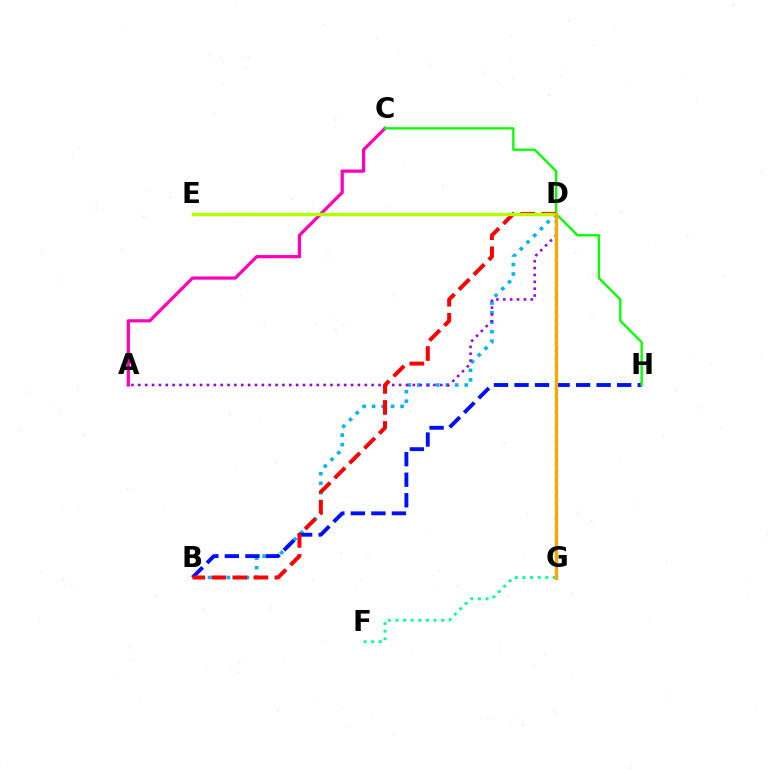{('B', 'D'): [{'color': '#00b5ff', 'line_style': 'dotted', 'thickness': 2.58}, {'color': '#ff0000', 'line_style': 'dashed', 'thickness': 2.86}], ('B', 'H'): [{'color': '#0010ff', 'line_style': 'dashed', 'thickness': 2.79}], ('A', 'D'): [{'color': '#9b00ff', 'line_style': 'dotted', 'thickness': 1.86}], ('A', 'C'): [{'color': '#ff00bd', 'line_style': 'solid', 'thickness': 2.33}], ('D', 'F'): [{'color': '#00ff9d', 'line_style': 'dotted', 'thickness': 2.07}], ('C', 'H'): [{'color': '#08ff00', 'line_style': 'solid', 'thickness': 1.69}], ('D', 'E'): [{'color': '#b3ff00', 'line_style': 'solid', 'thickness': 2.44}], ('D', 'G'): [{'color': '#ffa500', 'line_style': 'solid', 'thickness': 2.34}]}